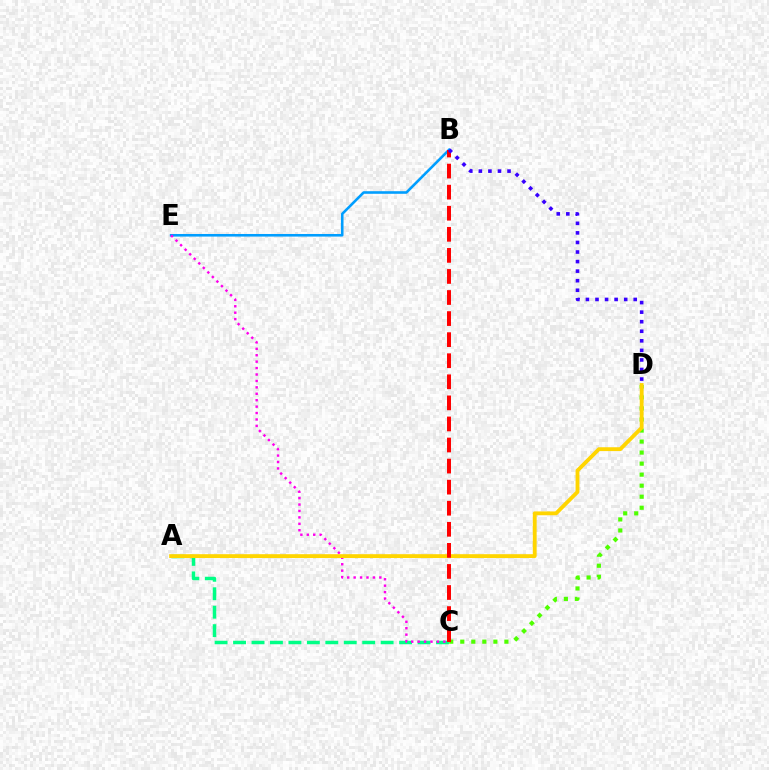{('A', 'C'): [{'color': '#00ff86', 'line_style': 'dashed', 'thickness': 2.51}], ('C', 'D'): [{'color': '#4fff00', 'line_style': 'dotted', 'thickness': 3.0}], ('B', 'E'): [{'color': '#009eff', 'line_style': 'solid', 'thickness': 1.87}], ('C', 'E'): [{'color': '#ff00ed', 'line_style': 'dotted', 'thickness': 1.75}], ('A', 'D'): [{'color': '#ffd500', 'line_style': 'solid', 'thickness': 2.77}], ('B', 'C'): [{'color': '#ff0000', 'line_style': 'dashed', 'thickness': 2.86}], ('B', 'D'): [{'color': '#3700ff', 'line_style': 'dotted', 'thickness': 2.6}]}